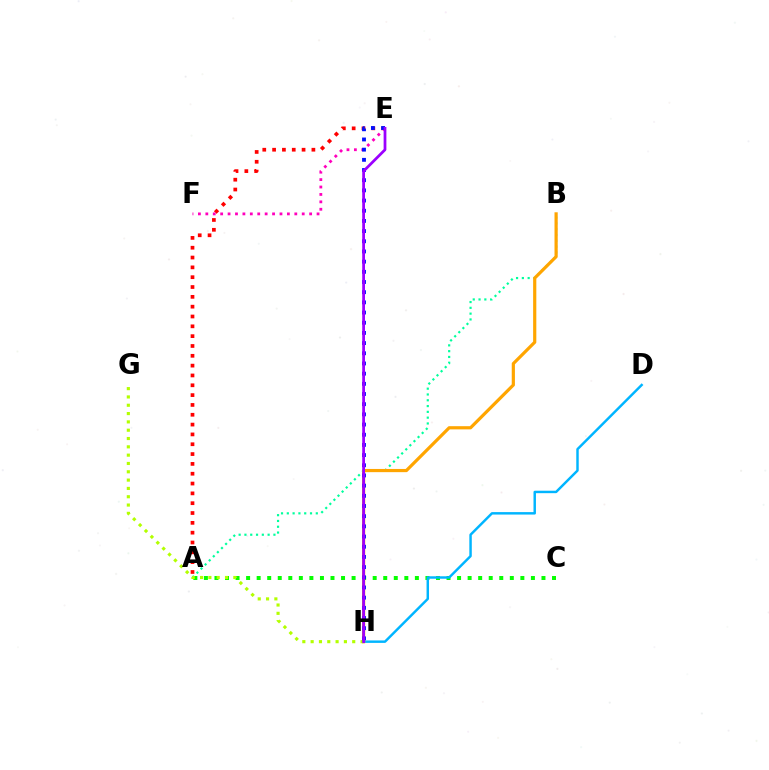{('A', 'E'): [{'color': '#ff0000', 'line_style': 'dotted', 'thickness': 2.67}], ('A', 'B'): [{'color': '#00ff9d', 'line_style': 'dotted', 'thickness': 1.58}], ('A', 'C'): [{'color': '#08ff00', 'line_style': 'dotted', 'thickness': 2.87}], ('D', 'H'): [{'color': '#00b5ff', 'line_style': 'solid', 'thickness': 1.77}], ('B', 'H'): [{'color': '#ffa500', 'line_style': 'solid', 'thickness': 2.3}], ('E', 'F'): [{'color': '#ff00bd', 'line_style': 'dotted', 'thickness': 2.01}], ('G', 'H'): [{'color': '#b3ff00', 'line_style': 'dotted', 'thickness': 2.26}], ('E', 'H'): [{'color': '#0010ff', 'line_style': 'dotted', 'thickness': 2.77}, {'color': '#9b00ff', 'line_style': 'solid', 'thickness': 1.99}]}